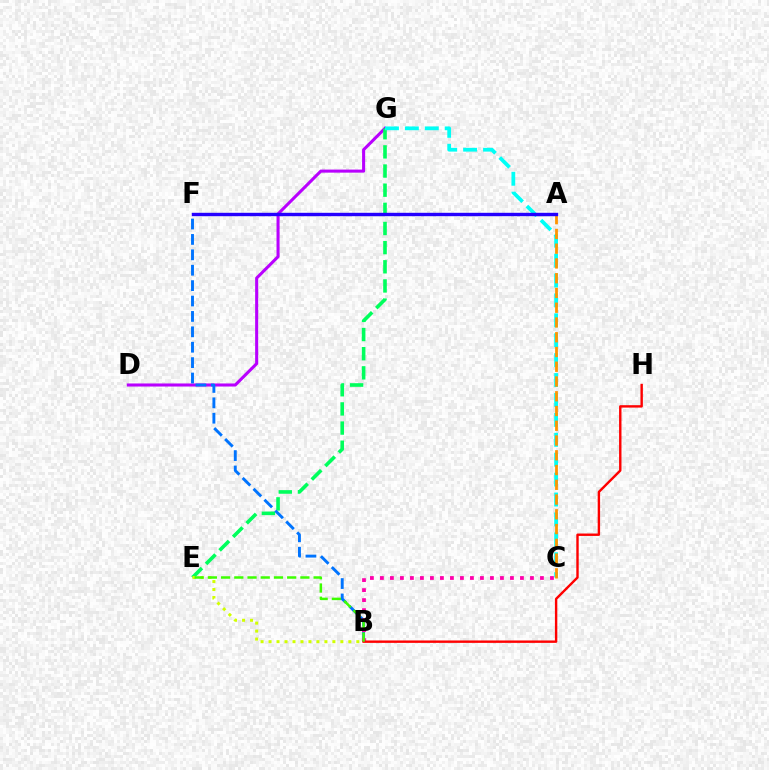{('D', 'G'): [{'color': '#b900ff', 'line_style': 'solid', 'thickness': 2.2}], ('E', 'G'): [{'color': '#00ff5c', 'line_style': 'dashed', 'thickness': 2.6}], ('B', 'F'): [{'color': '#0074ff', 'line_style': 'dashed', 'thickness': 2.09}], ('B', 'C'): [{'color': '#ff00ac', 'line_style': 'dotted', 'thickness': 2.72}], ('C', 'G'): [{'color': '#00fff6', 'line_style': 'dashed', 'thickness': 2.7}], ('B', 'H'): [{'color': '#ff0000', 'line_style': 'solid', 'thickness': 1.73}], ('A', 'C'): [{'color': '#ff9400', 'line_style': 'dashed', 'thickness': 2.0}], ('A', 'F'): [{'color': '#2500ff', 'line_style': 'solid', 'thickness': 2.45}], ('B', 'E'): [{'color': '#d1ff00', 'line_style': 'dotted', 'thickness': 2.17}, {'color': '#3dff00', 'line_style': 'dashed', 'thickness': 1.8}]}